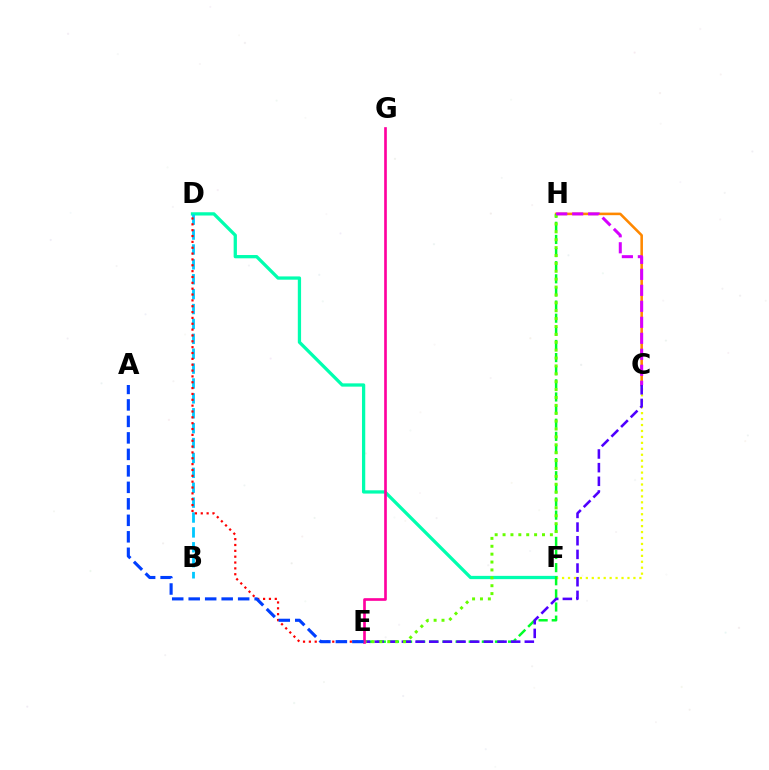{('D', 'F'): [{'color': '#00ffaf', 'line_style': 'solid', 'thickness': 2.36}], ('B', 'D'): [{'color': '#00c7ff', 'line_style': 'dashed', 'thickness': 2.02}], ('C', 'F'): [{'color': '#eeff00', 'line_style': 'dotted', 'thickness': 1.62}], ('C', 'H'): [{'color': '#ff8800', 'line_style': 'solid', 'thickness': 1.85}, {'color': '#d600ff', 'line_style': 'dashed', 'thickness': 2.17}], ('D', 'E'): [{'color': '#ff0000', 'line_style': 'dotted', 'thickness': 1.59}], ('E', 'H'): [{'color': '#00ff27', 'line_style': 'dashed', 'thickness': 1.78}, {'color': '#66ff00', 'line_style': 'dotted', 'thickness': 2.14}], ('C', 'E'): [{'color': '#4f00ff', 'line_style': 'dashed', 'thickness': 1.86}], ('E', 'G'): [{'color': '#ff00a0', 'line_style': 'solid', 'thickness': 1.92}], ('A', 'E'): [{'color': '#003fff', 'line_style': 'dashed', 'thickness': 2.24}]}